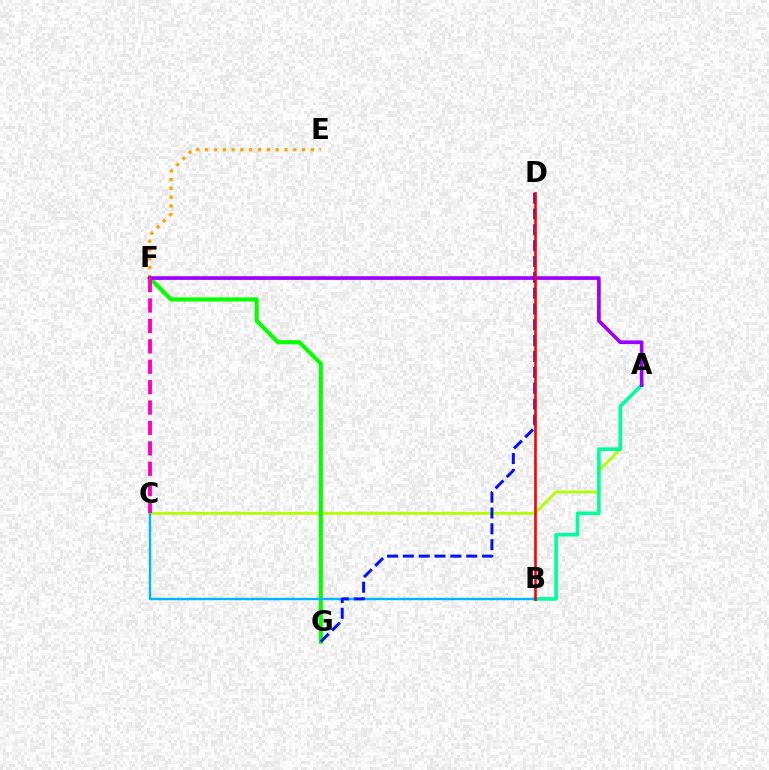{('A', 'C'): [{'color': '#b3ff00', 'line_style': 'solid', 'thickness': 2.03}], ('F', 'G'): [{'color': '#08ff00', 'line_style': 'solid', 'thickness': 2.96}], ('A', 'B'): [{'color': '#00ff9d', 'line_style': 'solid', 'thickness': 2.61}], ('E', 'F'): [{'color': '#ffa500', 'line_style': 'dotted', 'thickness': 2.39}], ('B', 'C'): [{'color': '#00b5ff', 'line_style': 'solid', 'thickness': 1.72}], ('A', 'F'): [{'color': '#9b00ff', 'line_style': 'solid', 'thickness': 2.64}], ('C', 'F'): [{'color': '#ff00bd', 'line_style': 'dashed', 'thickness': 2.77}], ('D', 'G'): [{'color': '#0010ff', 'line_style': 'dashed', 'thickness': 2.15}], ('B', 'D'): [{'color': '#ff0000', 'line_style': 'solid', 'thickness': 1.87}]}